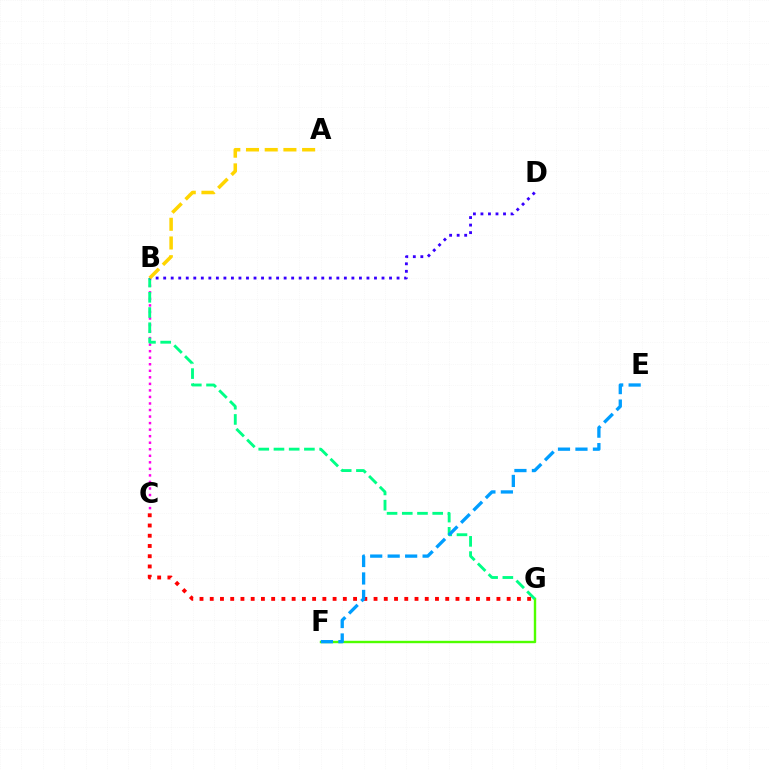{('F', 'G'): [{'color': '#4fff00', 'line_style': 'solid', 'thickness': 1.73}], ('B', 'C'): [{'color': '#ff00ed', 'line_style': 'dotted', 'thickness': 1.78}], ('B', 'G'): [{'color': '#00ff86', 'line_style': 'dashed', 'thickness': 2.07}], ('C', 'G'): [{'color': '#ff0000', 'line_style': 'dotted', 'thickness': 2.78}], ('B', 'D'): [{'color': '#3700ff', 'line_style': 'dotted', 'thickness': 2.05}], ('E', 'F'): [{'color': '#009eff', 'line_style': 'dashed', 'thickness': 2.37}], ('A', 'B'): [{'color': '#ffd500', 'line_style': 'dashed', 'thickness': 2.54}]}